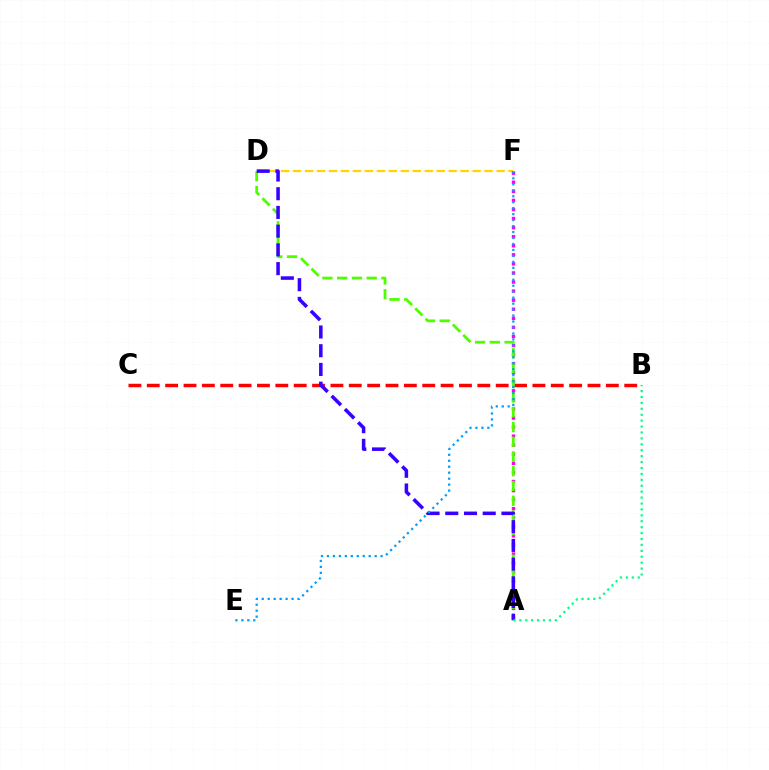{('B', 'C'): [{'color': '#ff0000', 'line_style': 'dashed', 'thickness': 2.49}], ('D', 'F'): [{'color': '#ffd500', 'line_style': 'dashed', 'thickness': 1.63}], ('A', 'F'): [{'color': '#ff00ed', 'line_style': 'dotted', 'thickness': 2.46}], ('A', 'D'): [{'color': '#4fff00', 'line_style': 'dashed', 'thickness': 2.0}, {'color': '#3700ff', 'line_style': 'dashed', 'thickness': 2.54}], ('E', 'F'): [{'color': '#009eff', 'line_style': 'dotted', 'thickness': 1.62}], ('A', 'B'): [{'color': '#00ff86', 'line_style': 'dotted', 'thickness': 1.61}]}